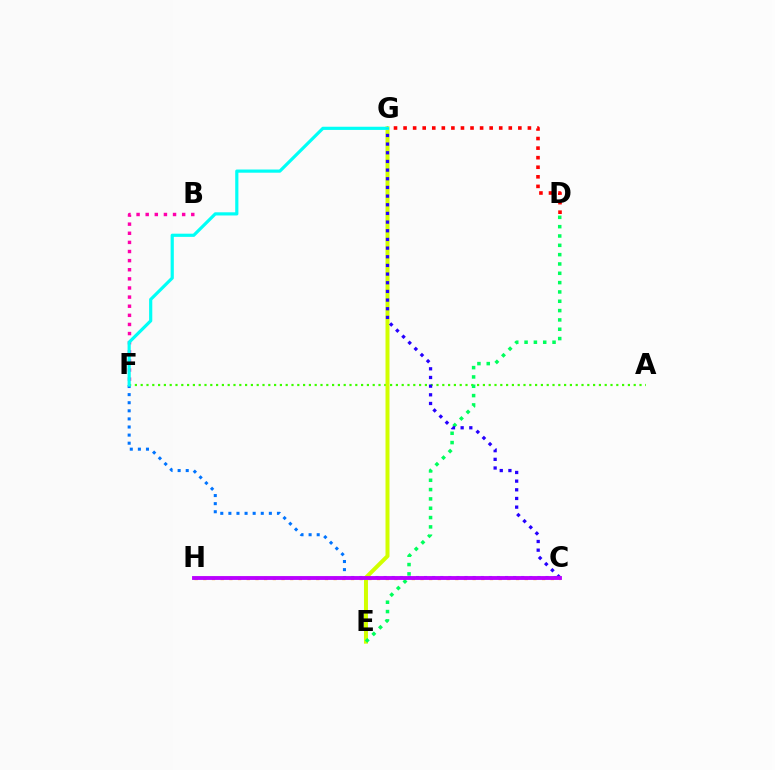{('C', 'F'): [{'color': '#0074ff', 'line_style': 'dotted', 'thickness': 2.2}], ('B', 'F'): [{'color': '#ff00ac', 'line_style': 'dotted', 'thickness': 2.48}], ('D', 'G'): [{'color': '#ff0000', 'line_style': 'dotted', 'thickness': 2.6}], ('C', 'H'): [{'color': '#ff9400', 'line_style': 'dotted', 'thickness': 2.36}, {'color': '#b900ff', 'line_style': 'solid', 'thickness': 2.78}], ('A', 'F'): [{'color': '#3dff00', 'line_style': 'dotted', 'thickness': 1.58}], ('E', 'G'): [{'color': '#d1ff00', 'line_style': 'solid', 'thickness': 2.87}], ('D', 'E'): [{'color': '#00ff5c', 'line_style': 'dotted', 'thickness': 2.53}], ('F', 'G'): [{'color': '#00fff6', 'line_style': 'solid', 'thickness': 2.29}], ('C', 'G'): [{'color': '#2500ff', 'line_style': 'dotted', 'thickness': 2.35}]}